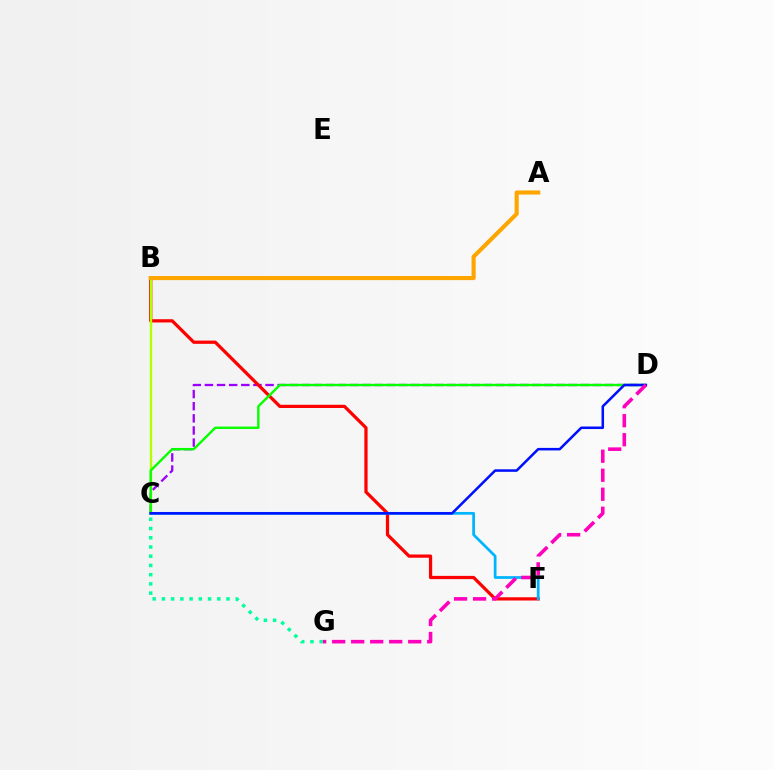{('C', 'D'): [{'color': '#9b00ff', 'line_style': 'dashed', 'thickness': 1.65}, {'color': '#08ff00', 'line_style': 'solid', 'thickness': 1.73}, {'color': '#0010ff', 'line_style': 'solid', 'thickness': 1.83}], ('B', 'F'): [{'color': '#ff0000', 'line_style': 'solid', 'thickness': 2.33}], ('B', 'C'): [{'color': '#b3ff00', 'line_style': 'solid', 'thickness': 1.69}], ('C', 'F'): [{'color': '#00b5ff', 'line_style': 'solid', 'thickness': 1.97}], ('A', 'B'): [{'color': '#ffa500', 'line_style': 'solid', 'thickness': 2.96}], ('C', 'G'): [{'color': '#00ff9d', 'line_style': 'dotted', 'thickness': 2.51}], ('D', 'G'): [{'color': '#ff00bd', 'line_style': 'dashed', 'thickness': 2.58}]}